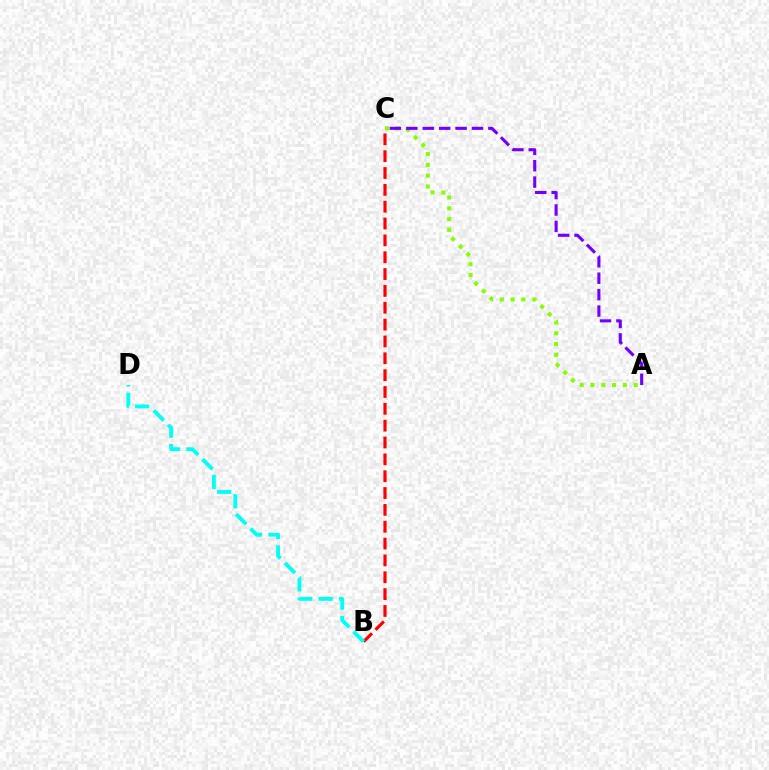{('A', 'C'): [{'color': '#84ff00', 'line_style': 'dotted', 'thickness': 2.93}, {'color': '#7200ff', 'line_style': 'dashed', 'thickness': 2.23}], ('B', 'C'): [{'color': '#ff0000', 'line_style': 'dashed', 'thickness': 2.29}], ('B', 'D'): [{'color': '#00fff6', 'line_style': 'dashed', 'thickness': 2.77}]}